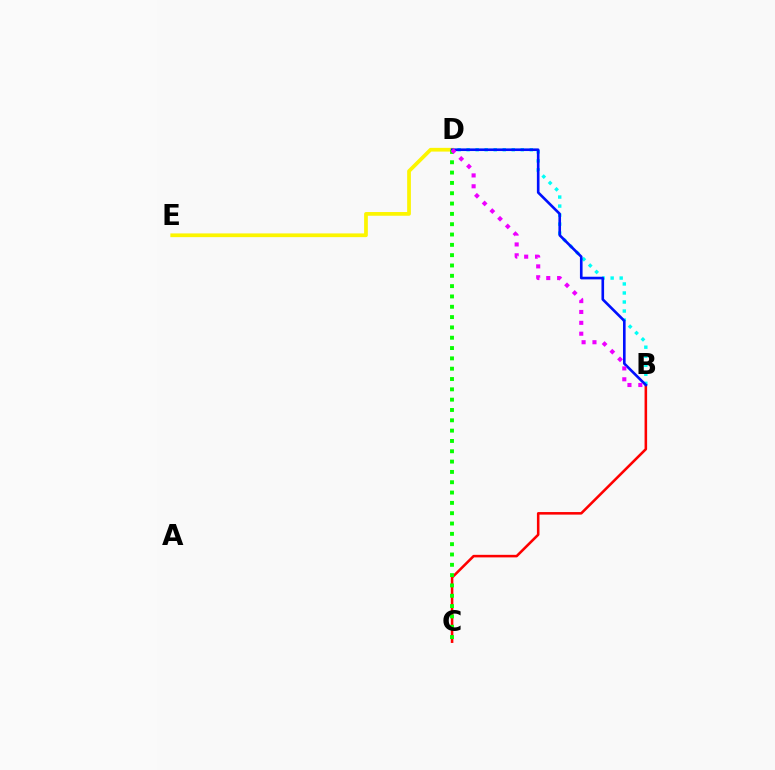{('B', 'C'): [{'color': '#ff0000', 'line_style': 'solid', 'thickness': 1.84}], ('B', 'D'): [{'color': '#00fff6', 'line_style': 'dotted', 'thickness': 2.45}, {'color': '#0010ff', 'line_style': 'solid', 'thickness': 1.9}, {'color': '#ee00ff', 'line_style': 'dotted', 'thickness': 2.95}], ('D', 'E'): [{'color': '#fcf500', 'line_style': 'solid', 'thickness': 2.68}], ('C', 'D'): [{'color': '#08ff00', 'line_style': 'dotted', 'thickness': 2.8}]}